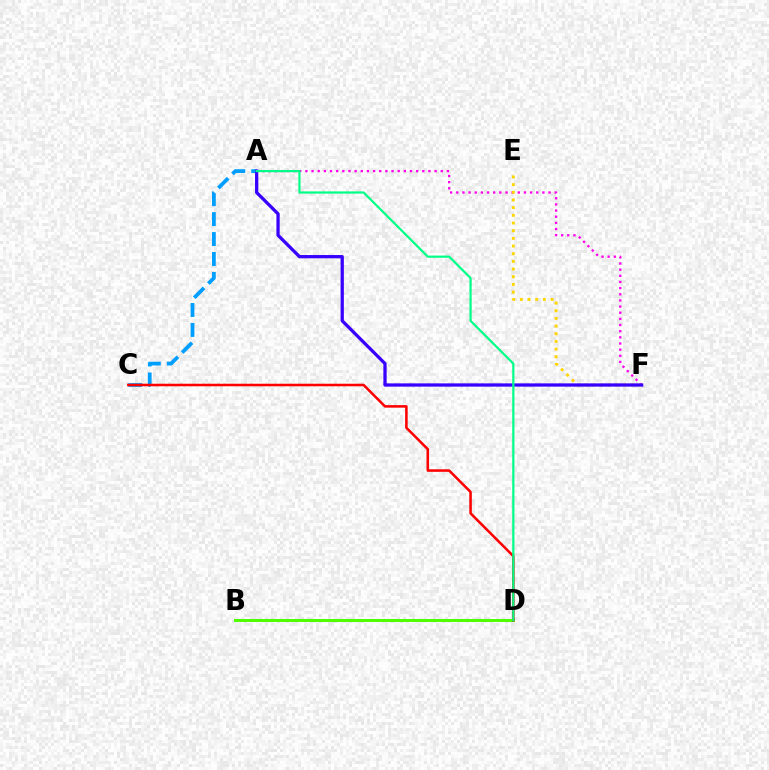{('A', 'F'): [{'color': '#ff00ed', 'line_style': 'dotted', 'thickness': 1.67}, {'color': '#3700ff', 'line_style': 'solid', 'thickness': 2.35}], ('A', 'C'): [{'color': '#009eff', 'line_style': 'dashed', 'thickness': 2.71}], ('E', 'F'): [{'color': '#ffd500', 'line_style': 'dotted', 'thickness': 2.09}], ('B', 'D'): [{'color': '#4fff00', 'line_style': 'solid', 'thickness': 2.18}], ('C', 'D'): [{'color': '#ff0000', 'line_style': 'solid', 'thickness': 1.84}], ('A', 'D'): [{'color': '#00ff86', 'line_style': 'solid', 'thickness': 1.59}]}